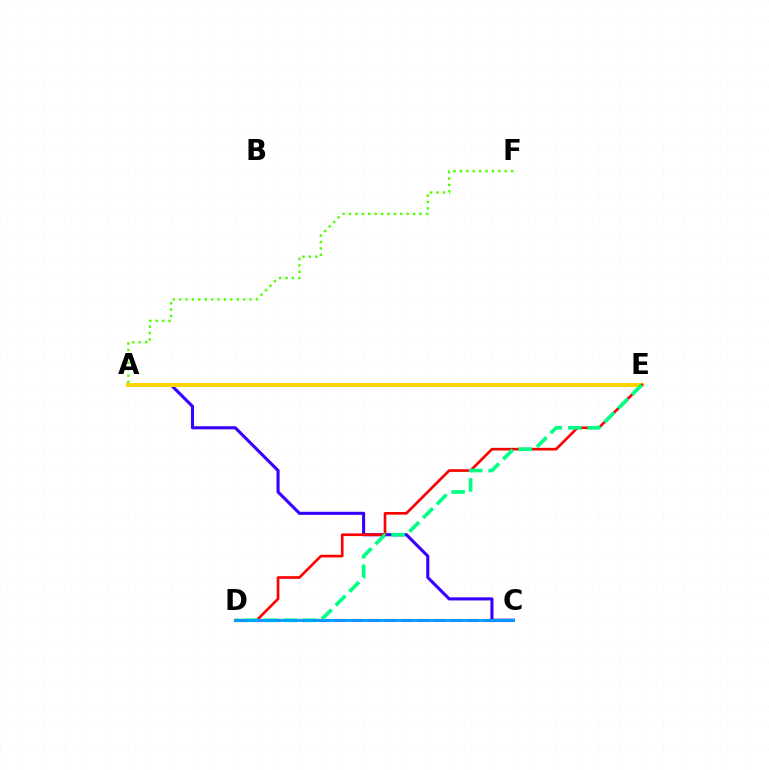{('C', 'D'): [{'color': '#ff00ed', 'line_style': 'dashed', 'thickness': 2.25}, {'color': '#009eff', 'line_style': 'solid', 'thickness': 2.04}], ('A', 'C'): [{'color': '#3700ff', 'line_style': 'solid', 'thickness': 2.24}], ('A', 'E'): [{'color': '#ffd500', 'line_style': 'solid', 'thickness': 2.91}], ('D', 'E'): [{'color': '#ff0000', 'line_style': 'solid', 'thickness': 1.92}, {'color': '#00ff86', 'line_style': 'dashed', 'thickness': 2.64}], ('A', 'F'): [{'color': '#4fff00', 'line_style': 'dotted', 'thickness': 1.74}]}